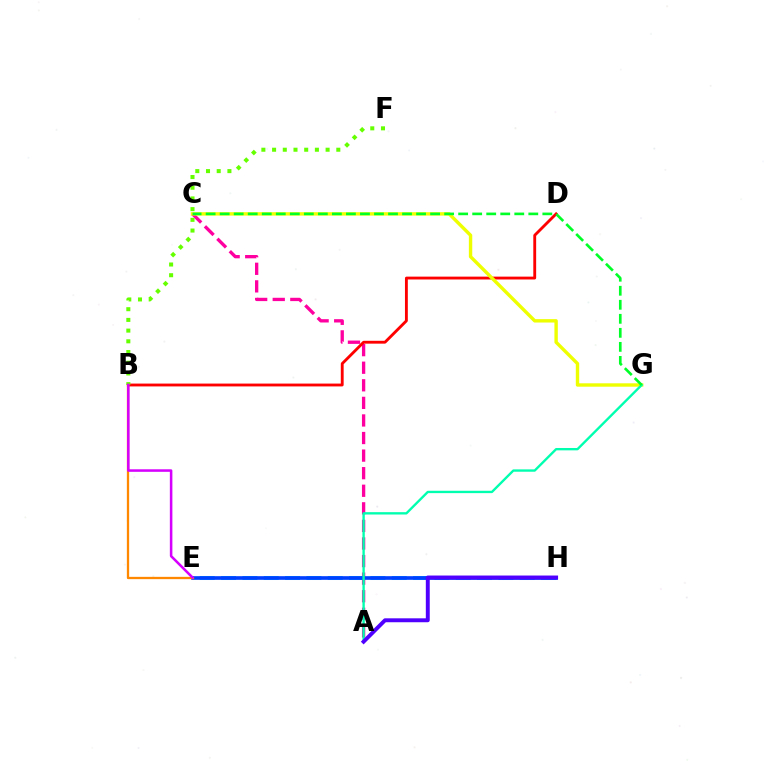{('E', 'H'): [{'color': '#00c7ff', 'line_style': 'dashed', 'thickness': 2.9}, {'color': '#003fff', 'line_style': 'solid', 'thickness': 2.63}], ('A', 'C'): [{'color': '#ff00a0', 'line_style': 'dashed', 'thickness': 2.39}], ('B', 'D'): [{'color': '#ff0000', 'line_style': 'solid', 'thickness': 2.05}], ('C', 'G'): [{'color': '#eeff00', 'line_style': 'solid', 'thickness': 2.44}, {'color': '#00ff27', 'line_style': 'dashed', 'thickness': 1.91}], ('A', 'G'): [{'color': '#00ffaf', 'line_style': 'solid', 'thickness': 1.7}], ('B', 'F'): [{'color': '#66ff00', 'line_style': 'dotted', 'thickness': 2.91}], ('B', 'E'): [{'color': '#ff8800', 'line_style': 'solid', 'thickness': 1.65}, {'color': '#d600ff', 'line_style': 'solid', 'thickness': 1.83}], ('A', 'H'): [{'color': '#4f00ff', 'line_style': 'solid', 'thickness': 2.83}]}